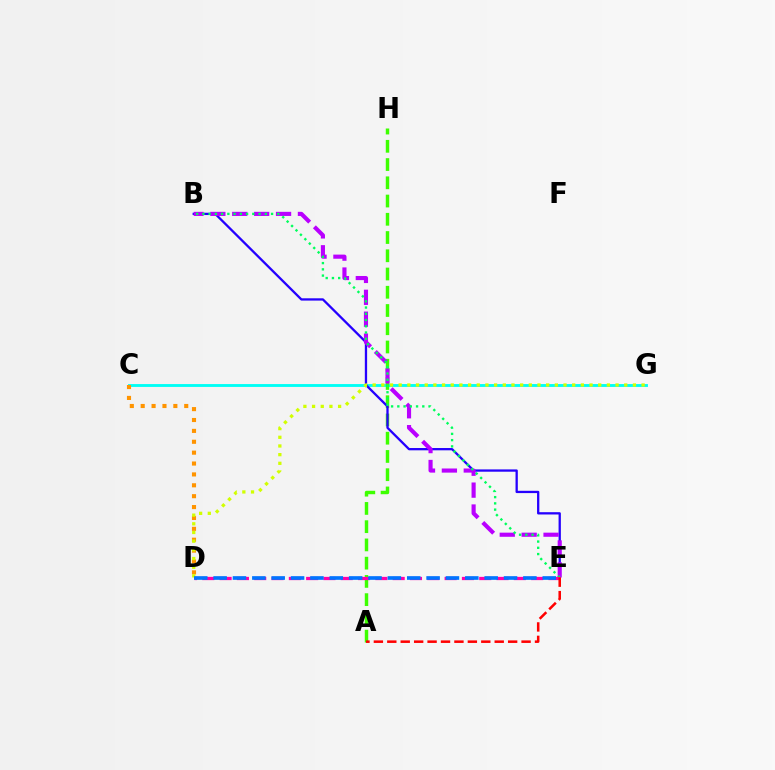{('C', 'G'): [{'color': '#00fff6', 'line_style': 'solid', 'thickness': 2.06}], ('A', 'H'): [{'color': '#3dff00', 'line_style': 'dashed', 'thickness': 2.48}], ('B', 'E'): [{'color': '#2500ff', 'line_style': 'solid', 'thickness': 1.65}, {'color': '#b900ff', 'line_style': 'dashed', 'thickness': 2.97}, {'color': '#00ff5c', 'line_style': 'dotted', 'thickness': 1.7}], ('C', 'D'): [{'color': '#ff9400', 'line_style': 'dotted', 'thickness': 2.96}], ('D', 'G'): [{'color': '#d1ff00', 'line_style': 'dotted', 'thickness': 2.36}], ('D', 'E'): [{'color': '#ff00ac', 'line_style': 'dashed', 'thickness': 2.35}, {'color': '#0074ff', 'line_style': 'dashed', 'thickness': 2.63}], ('A', 'E'): [{'color': '#ff0000', 'line_style': 'dashed', 'thickness': 1.82}]}